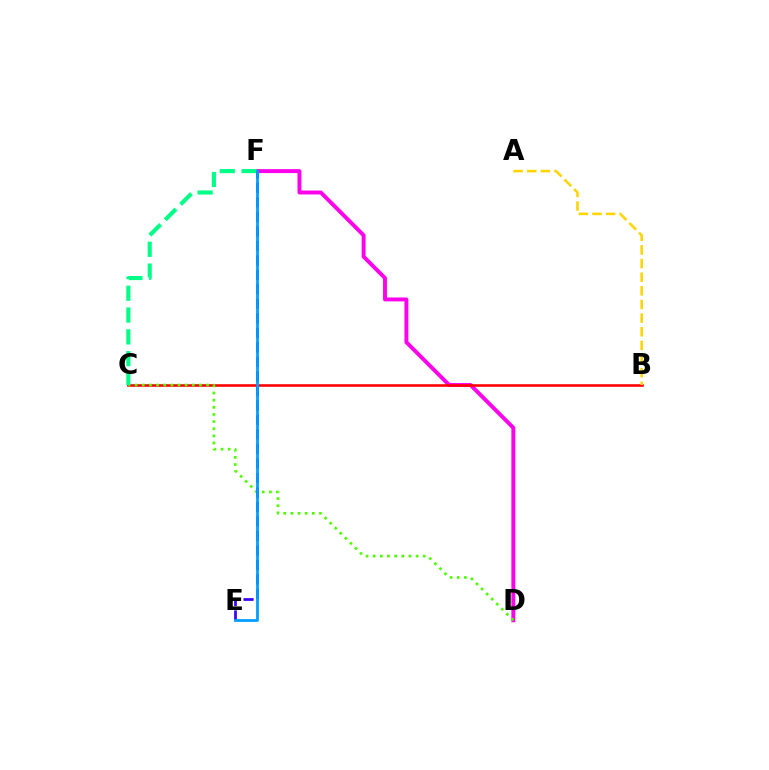{('D', 'F'): [{'color': '#ff00ed', 'line_style': 'solid', 'thickness': 2.82}], ('B', 'C'): [{'color': '#ff0000', 'line_style': 'solid', 'thickness': 1.86}], ('C', 'D'): [{'color': '#4fff00', 'line_style': 'dotted', 'thickness': 1.94}], ('C', 'F'): [{'color': '#00ff86', 'line_style': 'dashed', 'thickness': 2.96}], ('E', 'F'): [{'color': '#3700ff', 'line_style': 'dashed', 'thickness': 1.97}, {'color': '#009eff', 'line_style': 'solid', 'thickness': 1.99}], ('A', 'B'): [{'color': '#ffd500', 'line_style': 'dashed', 'thickness': 1.85}]}